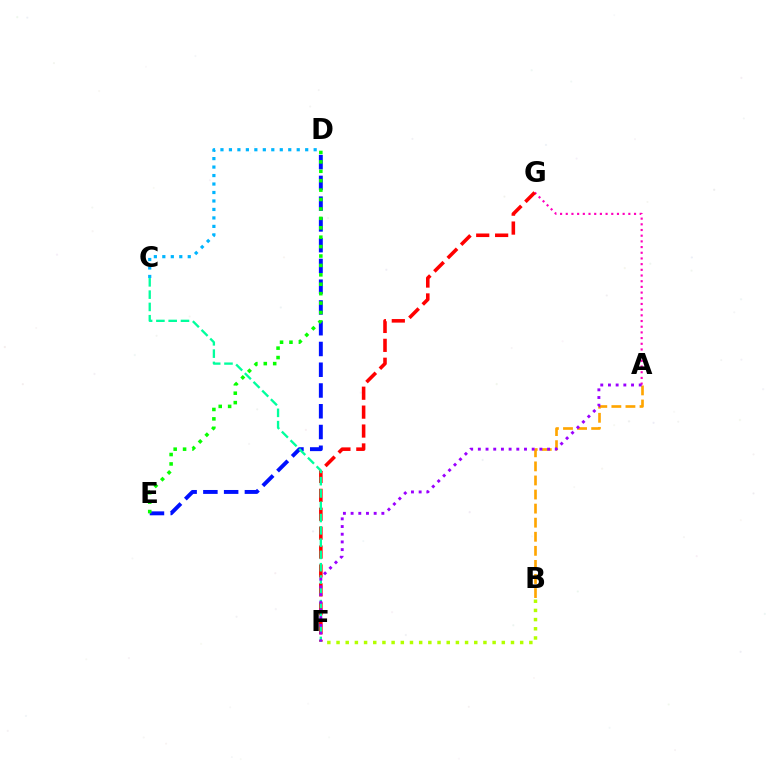{('A', 'G'): [{'color': '#ff00bd', 'line_style': 'dotted', 'thickness': 1.55}], ('A', 'B'): [{'color': '#ffa500', 'line_style': 'dashed', 'thickness': 1.91}], ('F', 'G'): [{'color': '#ff0000', 'line_style': 'dashed', 'thickness': 2.57}], ('D', 'E'): [{'color': '#0010ff', 'line_style': 'dashed', 'thickness': 2.82}, {'color': '#08ff00', 'line_style': 'dotted', 'thickness': 2.56}], ('C', 'D'): [{'color': '#00b5ff', 'line_style': 'dotted', 'thickness': 2.3}], ('C', 'F'): [{'color': '#00ff9d', 'line_style': 'dashed', 'thickness': 1.67}], ('A', 'F'): [{'color': '#9b00ff', 'line_style': 'dotted', 'thickness': 2.09}], ('B', 'F'): [{'color': '#b3ff00', 'line_style': 'dotted', 'thickness': 2.49}]}